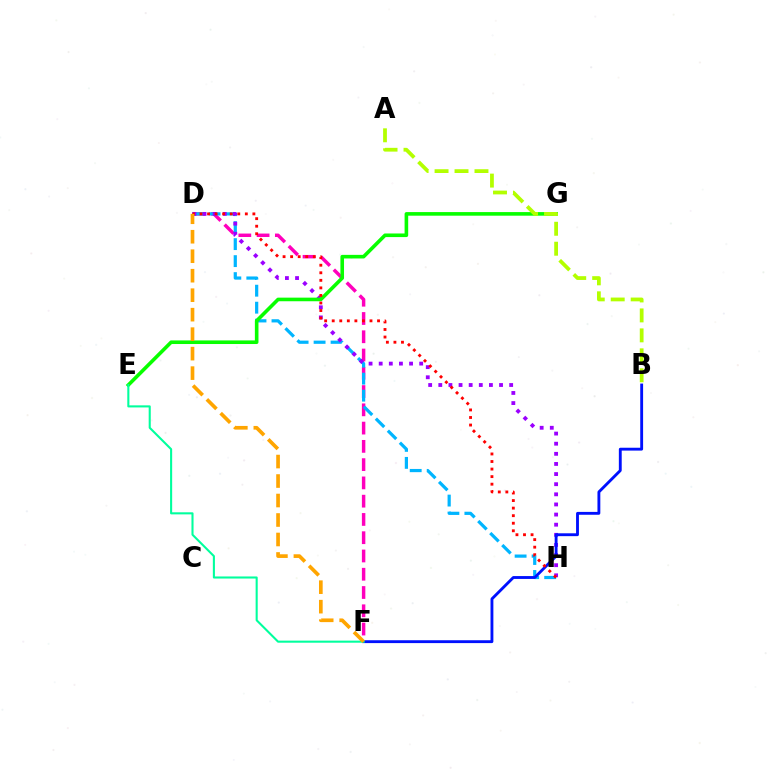{('D', 'F'): [{'color': '#ff00bd', 'line_style': 'dashed', 'thickness': 2.48}, {'color': '#ffa500', 'line_style': 'dashed', 'thickness': 2.65}], ('D', 'H'): [{'color': '#00b5ff', 'line_style': 'dashed', 'thickness': 2.31}, {'color': '#9b00ff', 'line_style': 'dotted', 'thickness': 2.75}, {'color': '#ff0000', 'line_style': 'dotted', 'thickness': 2.05}], ('E', 'G'): [{'color': '#08ff00', 'line_style': 'solid', 'thickness': 2.6}], ('B', 'F'): [{'color': '#0010ff', 'line_style': 'solid', 'thickness': 2.06}], ('E', 'F'): [{'color': '#00ff9d', 'line_style': 'solid', 'thickness': 1.5}], ('A', 'B'): [{'color': '#b3ff00', 'line_style': 'dashed', 'thickness': 2.71}]}